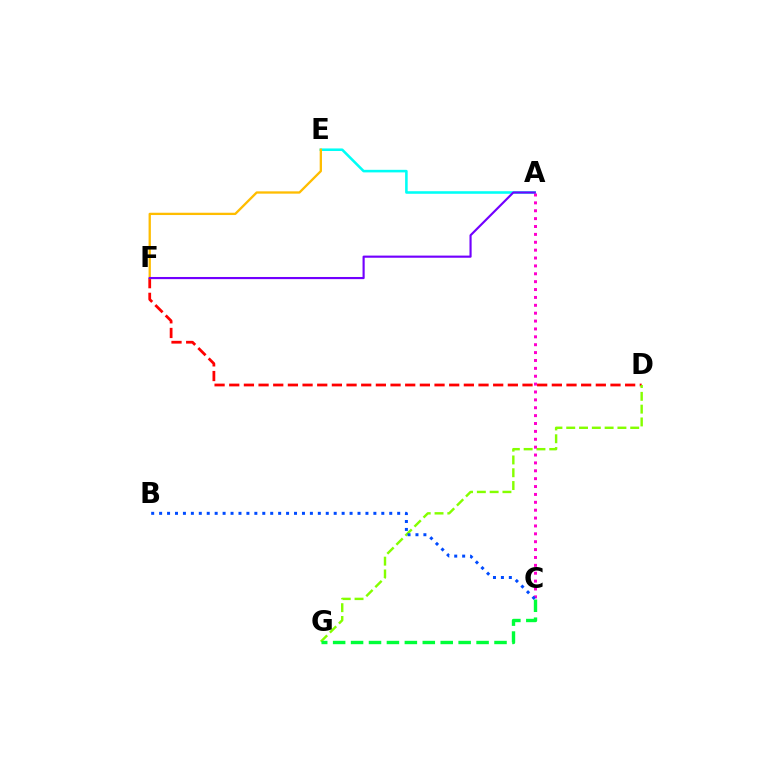{('D', 'F'): [{'color': '#ff0000', 'line_style': 'dashed', 'thickness': 1.99}], ('D', 'G'): [{'color': '#84ff00', 'line_style': 'dashed', 'thickness': 1.74}], ('A', 'E'): [{'color': '#00fff6', 'line_style': 'solid', 'thickness': 1.85}], ('A', 'C'): [{'color': '#ff00cf', 'line_style': 'dotted', 'thickness': 2.14}], ('C', 'G'): [{'color': '#00ff39', 'line_style': 'dashed', 'thickness': 2.44}], ('E', 'F'): [{'color': '#ffbd00', 'line_style': 'solid', 'thickness': 1.66}], ('B', 'C'): [{'color': '#004bff', 'line_style': 'dotted', 'thickness': 2.16}], ('A', 'F'): [{'color': '#7200ff', 'line_style': 'solid', 'thickness': 1.55}]}